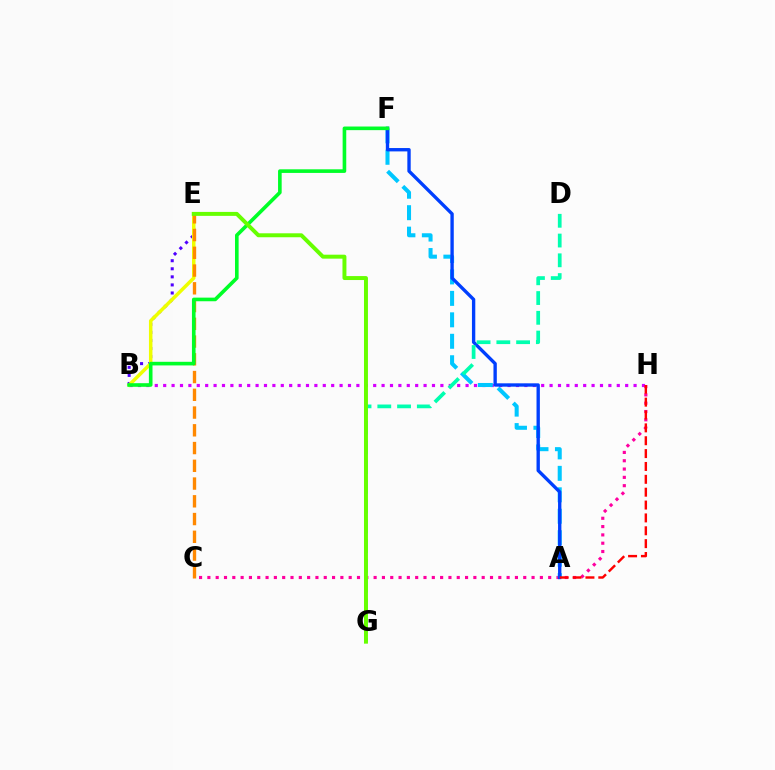{('B', 'E'): [{'color': '#4f00ff', 'line_style': 'dotted', 'thickness': 2.19}, {'color': '#eeff00', 'line_style': 'solid', 'thickness': 2.51}], ('B', 'H'): [{'color': '#d600ff', 'line_style': 'dotted', 'thickness': 2.28}], ('C', 'H'): [{'color': '#ff00a0', 'line_style': 'dotted', 'thickness': 2.26}], ('C', 'E'): [{'color': '#ff8800', 'line_style': 'dashed', 'thickness': 2.41}], ('A', 'F'): [{'color': '#00c7ff', 'line_style': 'dashed', 'thickness': 2.91}, {'color': '#003fff', 'line_style': 'solid', 'thickness': 2.41}], ('A', 'H'): [{'color': '#ff0000', 'line_style': 'dashed', 'thickness': 1.75}], ('D', 'G'): [{'color': '#00ffaf', 'line_style': 'dashed', 'thickness': 2.68}], ('B', 'F'): [{'color': '#00ff27', 'line_style': 'solid', 'thickness': 2.61}], ('E', 'G'): [{'color': '#66ff00', 'line_style': 'solid', 'thickness': 2.85}]}